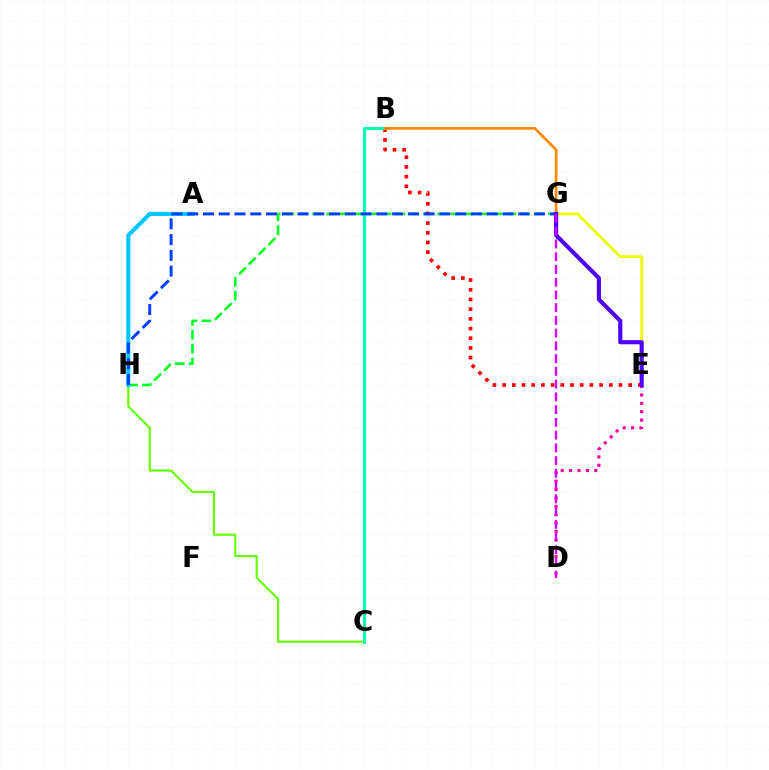{('C', 'H'): [{'color': '#66ff00', 'line_style': 'solid', 'thickness': 1.55}], ('G', 'H'): [{'color': '#00ff27', 'line_style': 'dashed', 'thickness': 1.88}, {'color': '#003fff', 'line_style': 'dashed', 'thickness': 2.14}], ('D', 'E'): [{'color': '#ff00a0', 'line_style': 'dotted', 'thickness': 2.28}], ('A', 'H'): [{'color': '#00c7ff', 'line_style': 'solid', 'thickness': 2.95}], ('B', 'E'): [{'color': '#ff0000', 'line_style': 'dotted', 'thickness': 2.63}], ('B', 'C'): [{'color': '#00ffaf', 'line_style': 'solid', 'thickness': 2.23}], ('E', 'G'): [{'color': '#eeff00', 'line_style': 'solid', 'thickness': 2.05}, {'color': '#4f00ff', 'line_style': 'solid', 'thickness': 2.98}], ('B', 'G'): [{'color': '#ff8800', 'line_style': 'solid', 'thickness': 1.93}], ('D', 'G'): [{'color': '#d600ff', 'line_style': 'dashed', 'thickness': 1.73}]}